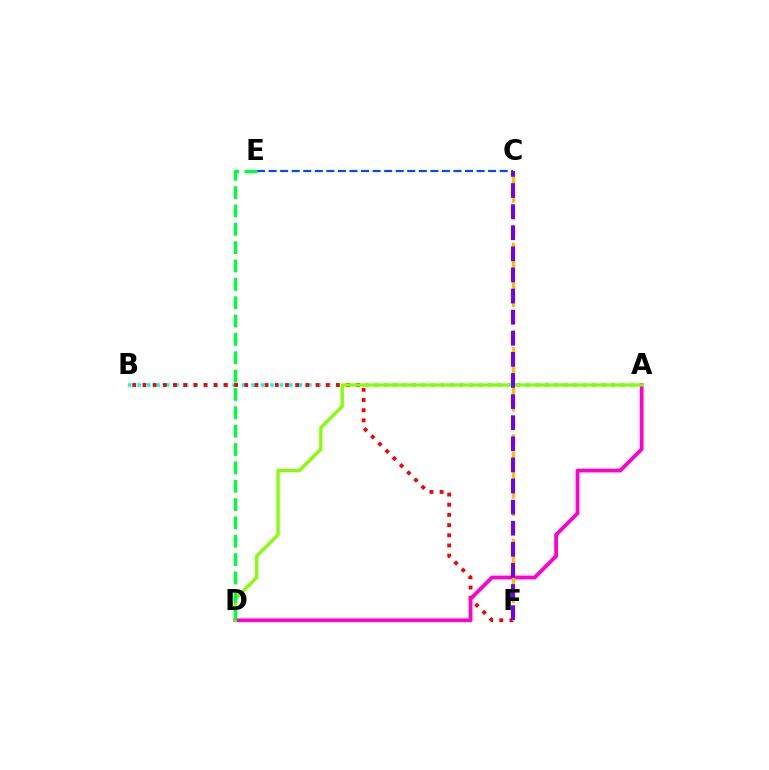{('C', 'E'): [{'color': '#004bff', 'line_style': 'dashed', 'thickness': 1.57}], ('A', 'B'): [{'color': '#00fff6', 'line_style': 'dotted', 'thickness': 2.57}], ('B', 'F'): [{'color': '#ff0000', 'line_style': 'dotted', 'thickness': 2.77}], ('A', 'D'): [{'color': '#ff00cf', 'line_style': 'solid', 'thickness': 2.73}, {'color': '#84ff00', 'line_style': 'solid', 'thickness': 2.35}], ('D', 'E'): [{'color': '#00ff39', 'line_style': 'dashed', 'thickness': 2.49}], ('C', 'F'): [{'color': '#ffbd00', 'line_style': 'dashed', 'thickness': 2.36}, {'color': '#7200ff', 'line_style': 'dashed', 'thickness': 2.87}]}